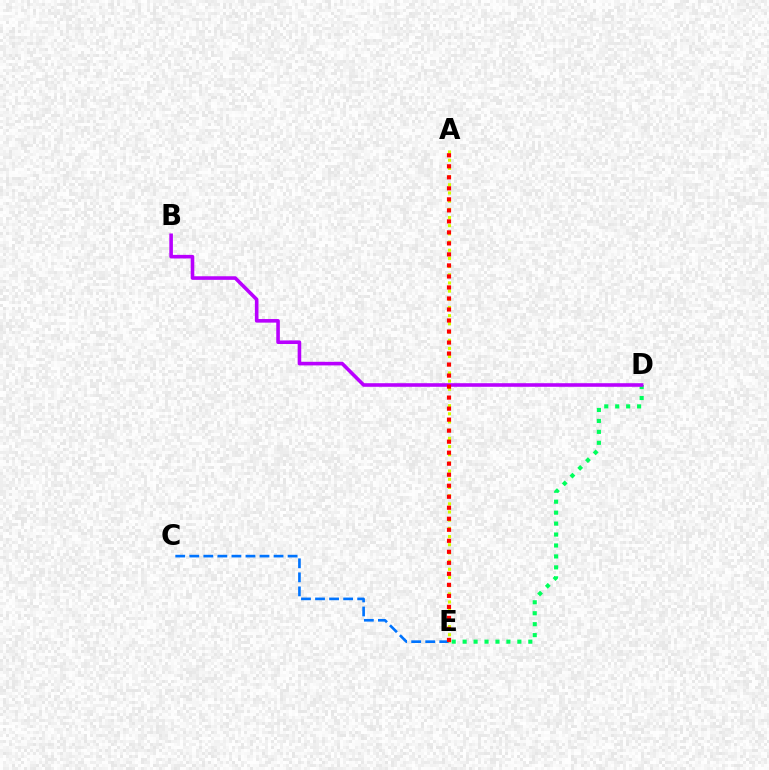{('C', 'E'): [{'color': '#0074ff', 'line_style': 'dashed', 'thickness': 1.91}], ('D', 'E'): [{'color': '#00ff5c', 'line_style': 'dotted', 'thickness': 2.97}], ('B', 'D'): [{'color': '#b900ff', 'line_style': 'solid', 'thickness': 2.58}], ('A', 'E'): [{'color': '#d1ff00', 'line_style': 'dotted', 'thickness': 2.22}, {'color': '#ff0000', 'line_style': 'dotted', 'thickness': 2.99}]}